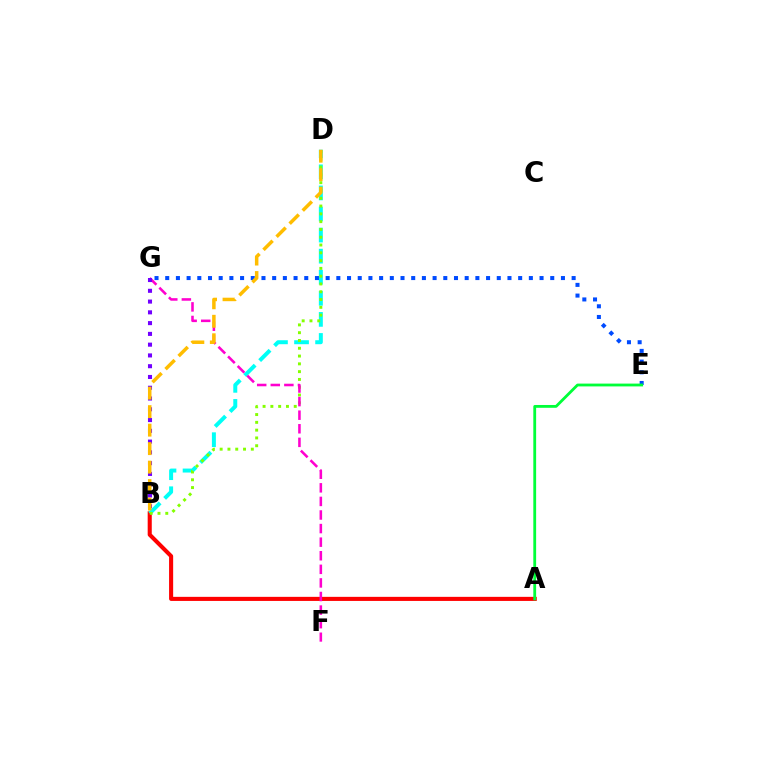{('A', 'B'): [{'color': '#ff0000', 'line_style': 'solid', 'thickness': 2.94}], ('B', 'D'): [{'color': '#00fff6', 'line_style': 'dashed', 'thickness': 2.86}, {'color': '#84ff00', 'line_style': 'dotted', 'thickness': 2.12}, {'color': '#ffbd00', 'line_style': 'dashed', 'thickness': 2.51}], ('E', 'G'): [{'color': '#004bff', 'line_style': 'dotted', 'thickness': 2.91}], ('F', 'G'): [{'color': '#ff00cf', 'line_style': 'dashed', 'thickness': 1.85}], ('B', 'G'): [{'color': '#7200ff', 'line_style': 'dotted', 'thickness': 2.93}], ('A', 'E'): [{'color': '#00ff39', 'line_style': 'solid', 'thickness': 2.02}]}